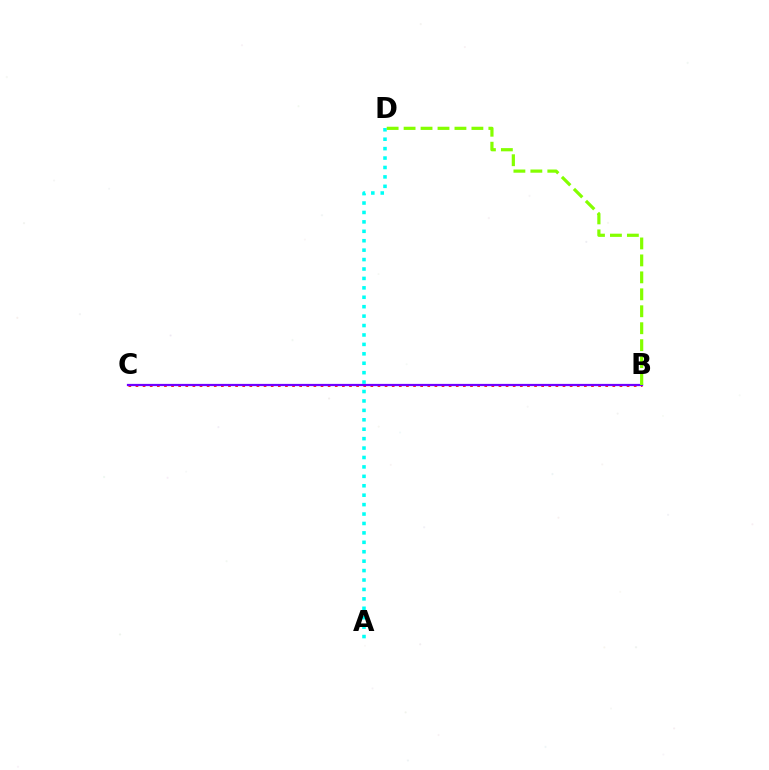{('B', 'C'): [{'color': '#ff0000', 'line_style': 'dotted', 'thickness': 1.93}, {'color': '#7200ff', 'line_style': 'solid', 'thickness': 1.61}], ('A', 'D'): [{'color': '#00fff6', 'line_style': 'dotted', 'thickness': 2.56}], ('B', 'D'): [{'color': '#84ff00', 'line_style': 'dashed', 'thickness': 2.3}]}